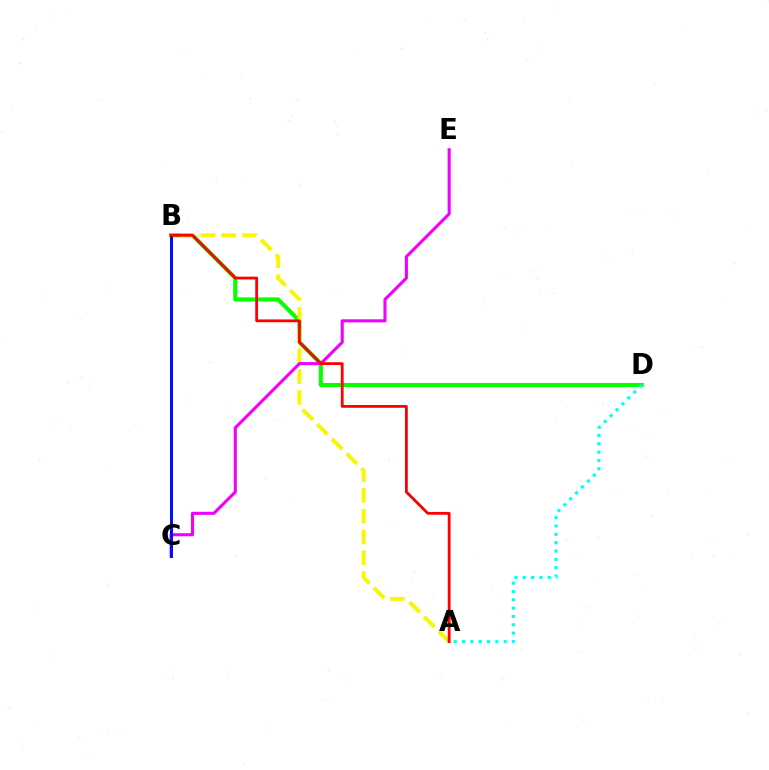{('B', 'D'): [{'color': '#08ff00', 'line_style': 'solid', 'thickness': 2.94}], ('A', 'D'): [{'color': '#00fff6', 'line_style': 'dotted', 'thickness': 2.26}], ('A', 'B'): [{'color': '#fcf500', 'line_style': 'dashed', 'thickness': 2.82}, {'color': '#ff0000', 'line_style': 'solid', 'thickness': 2.02}], ('C', 'E'): [{'color': '#ee00ff', 'line_style': 'solid', 'thickness': 2.22}], ('B', 'C'): [{'color': '#0010ff', 'line_style': 'solid', 'thickness': 2.17}]}